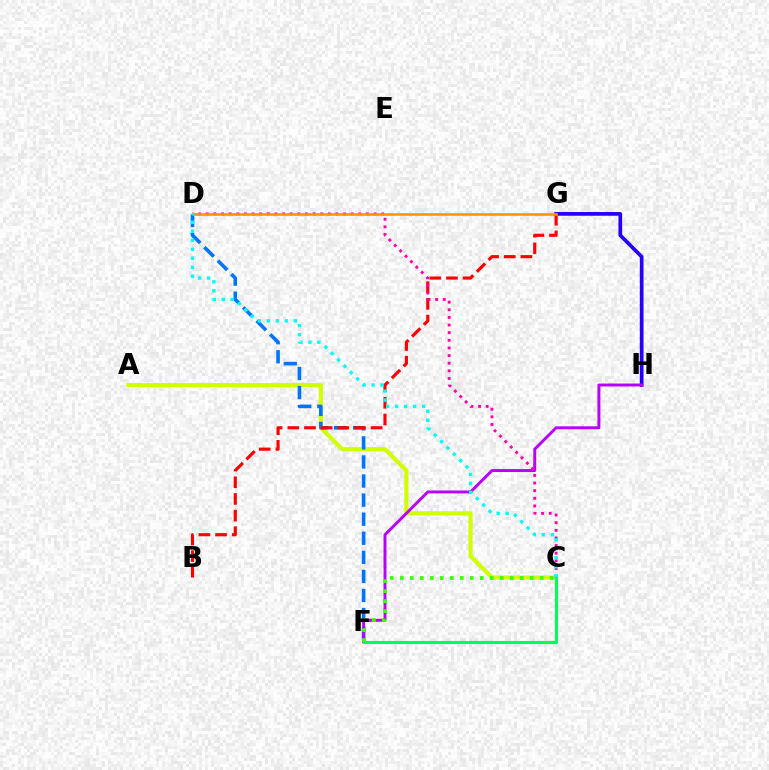{('A', 'C'): [{'color': '#d1ff00', 'line_style': 'solid', 'thickness': 2.95}], ('D', 'F'): [{'color': '#0074ff', 'line_style': 'dashed', 'thickness': 2.59}], ('G', 'H'): [{'color': '#2500ff', 'line_style': 'solid', 'thickness': 2.67}], ('B', 'G'): [{'color': '#ff0000', 'line_style': 'dashed', 'thickness': 2.26}], ('F', 'H'): [{'color': '#b900ff', 'line_style': 'solid', 'thickness': 2.12}], ('C', 'F'): [{'color': '#3dff00', 'line_style': 'dotted', 'thickness': 2.71}, {'color': '#00ff5c', 'line_style': 'solid', 'thickness': 2.23}], ('C', 'D'): [{'color': '#ff00ac', 'line_style': 'dotted', 'thickness': 2.07}, {'color': '#00fff6', 'line_style': 'dotted', 'thickness': 2.44}], ('D', 'G'): [{'color': '#ff9400', 'line_style': 'solid', 'thickness': 1.86}]}